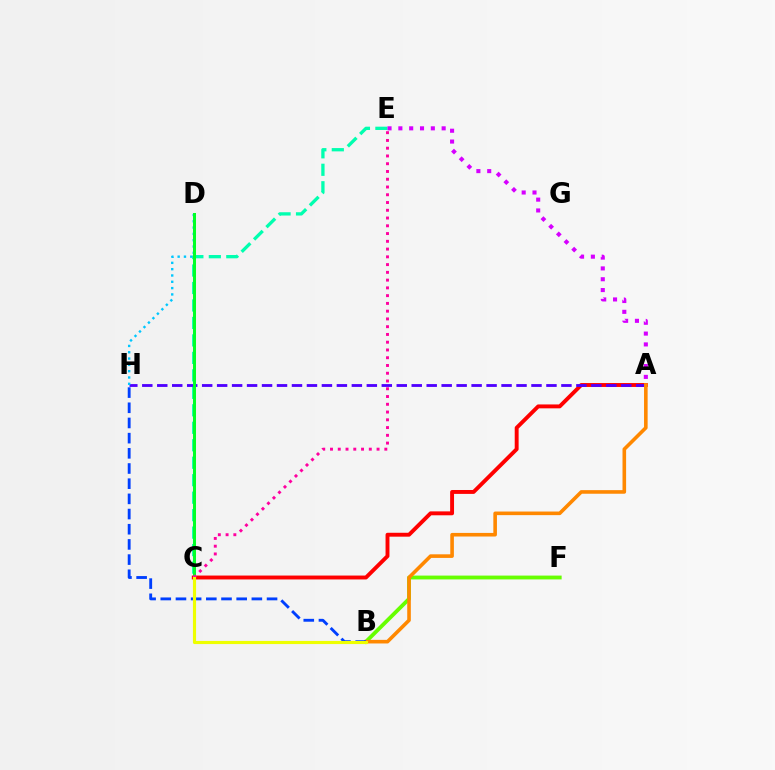{('A', 'C'): [{'color': '#ff0000', 'line_style': 'solid', 'thickness': 2.81}], ('C', 'E'): [{'color': '#00ffaf', 'line_style': 'dashed', 'thickness': 2.37}, {'color': '#ff00a0', 'line_style': 'dotted', 'thickness': 2.11}], ('A', 'H'): [{'color': '#4f00ff', 'line_style': 'dashed', 'thickness': 2.03}], ('D', 'H'): [{'color': '#00c7ff', 'line_style': 'dotted', 'thickness': 1.72}], ('A', 'E'): [{'color': '#d600ff', 'line_style': 'dotted', 'thickness': 2.94}], ('C', 'D'): [{'color': '#00ff27', 'line_style': 'solid', 'thickness': 2.17}], ('B', 'F'): [{'color': '#66ff00', 'line_style': 'solid', 'thickness': 2.76}], ('A', 'B'): [{'color': '#ff8800', 'line_style': 'solid', 'thickness': 2.59}], ('B', 'H'): [{'color': '#003fff', 'line_style': 'dashed', 'thickness': 2.06}], ('B', 'C'): [{'color': '#eeff00', 'line_style': 'solid', 'thickness': 2.25}]}